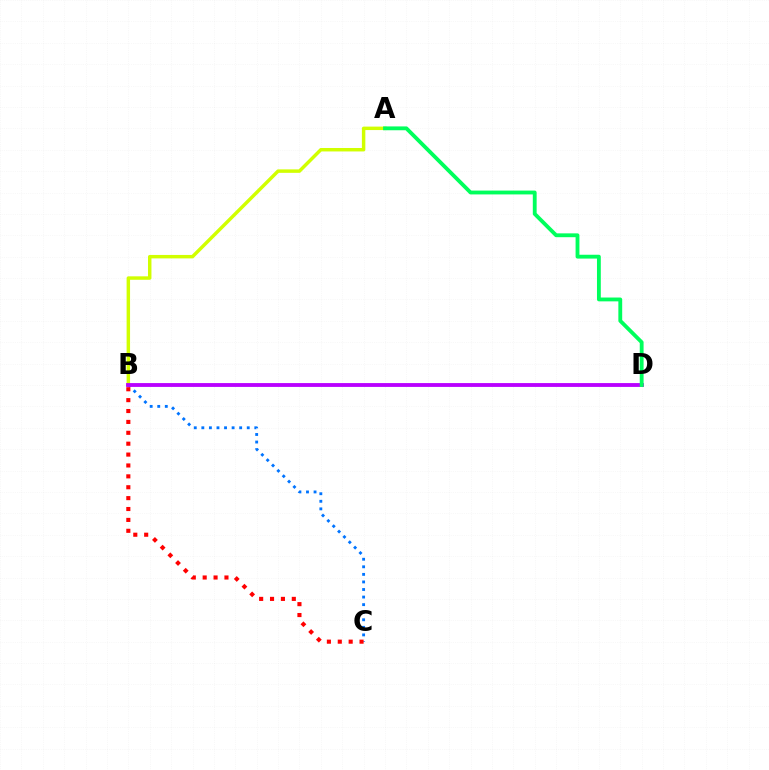{('A', 'B'): [{'color': '#d1ff00', 'line_style': 'solid', 'thickness': 2.49}], ('B', 'C'): [{'color': '#0074ff', 'line_style': 'dotted', 'thickness': 2.06}, {'color': '#ff0000', 'line_style': 'dotted', 'thickness': 2.96}], ('B', 'D'): [{'color': '#b900ff', 'line_style': 'solid', 'thickness': 2.76}], ('A', 'D'): [{'color': '#00ff5c', 'line_style': 'solid', 'thickness': 2.76}]}